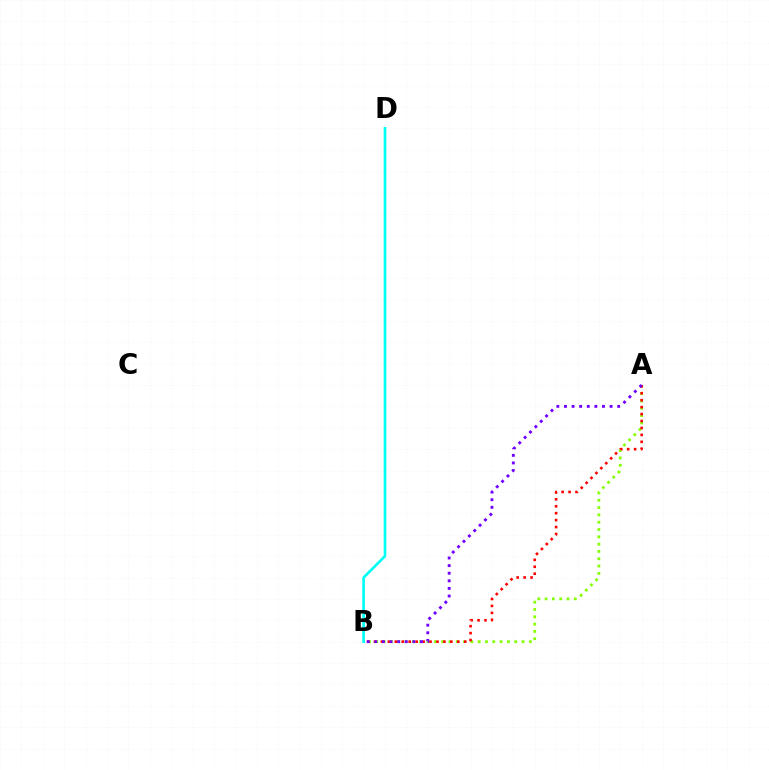{('A', 'B'): [{'color': '#84ff00', 'line_style': 'dotted', 'thickness': 1.99}, {'color': '#ff0000', 'line_style': 'dotted', 'thickness': 1.89}, {'color': '#7200ff', 'line_style': 'dotted', 'thickness': 2.07}], ('B', 'D'): [{'color': '#00fff6', 'line_style': 'solid', 'thickness': 1.92}]}